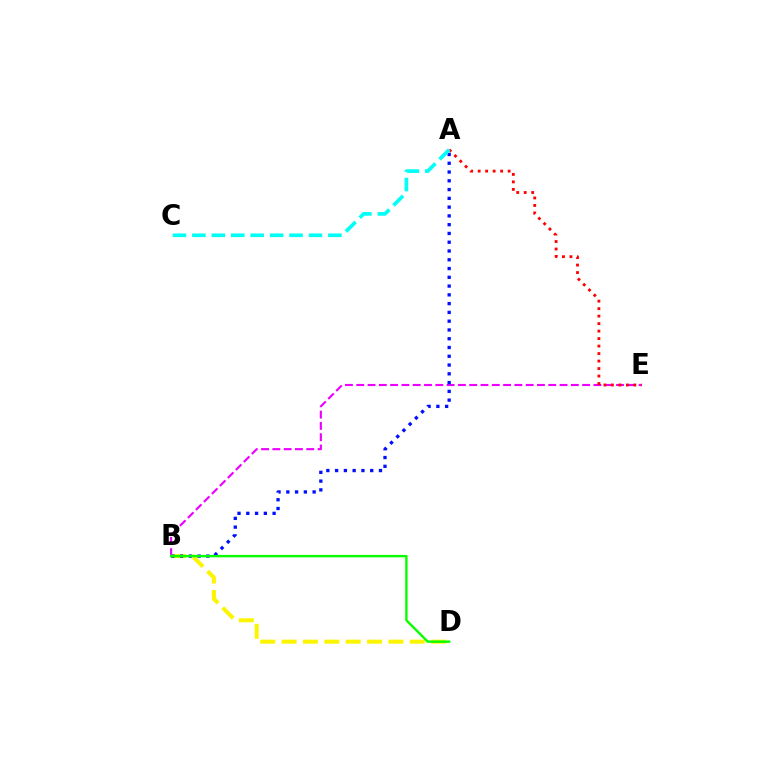{('B', 'E'): [{'color': '#ee00ff', 'line_style': 'dashed', 'thickness': 1.53}], ('A', 'E'): [{'color': '#ff0000', 'line_style': 'dotted', 'thickness': 2.03}], ('B', 'D'): [{'color': '#fcf500', 'line_style': 'dashed', 'thickness': 2.9}, {'color': '#08ff00', 'line_style': 'solid', 'thickness': 1.72}], ('A', 'B'): [{'color': '#0010ff', 'line_style': 'dotted', 'thickness': 2.38}], ('A', 'C'): [{'color': '#00fff6', 'line_style': 'dashed', 'thickness': 2.64}]}